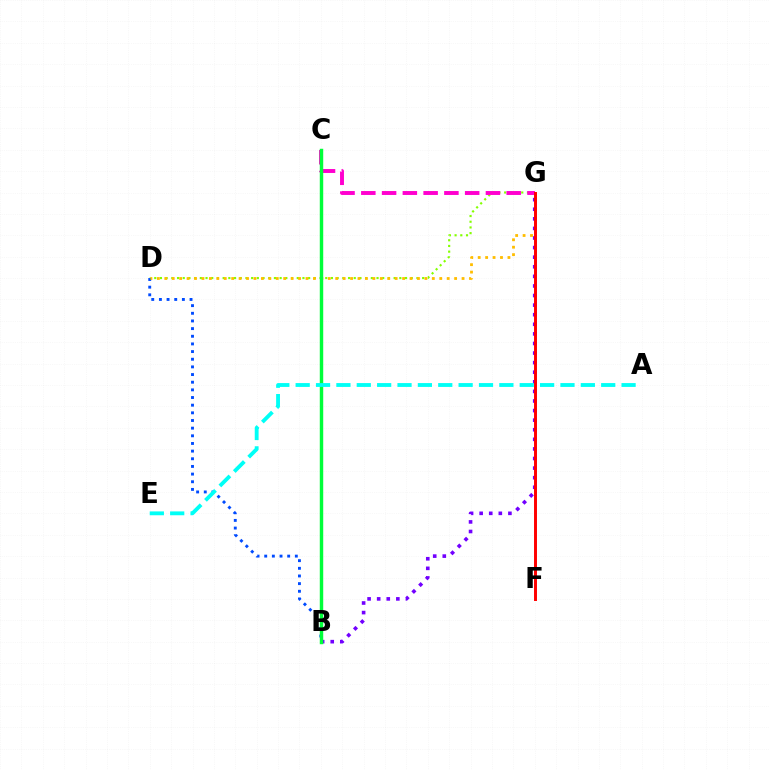{('D', 'G'): [{'color': '#84ff00', 'line_style': 'dotted', 'thickness': 1.55}, {'color': '#ffbd00', 'line_style': 'dotted', 'thickness': 2.02}], ('B', 'G'): [{'color': '#7200ff', 'line_style': 'dotted', 'thickness': 2.6}], ('C', 'G'): [{'color': '#ff00cf', 'line_style': 'dashed', 'thickness': 2.82}], ('B', 'D'): [{'color': '#004bff', 'line_style': 'dotted', 'thickness': 2.08}], ('B', 'C'): [{'color': '#00ff39', 'line_style': 'solid', 'thickness': 2.47}], ('F', 'G'): [{'color': '#ff0000', 'line_style': 'solid', 'thickness': 2.12}], ('A', 'E'): [{'color': '#00fff6', 'line_style': 'dashed', 'thickness': 2.77}]}